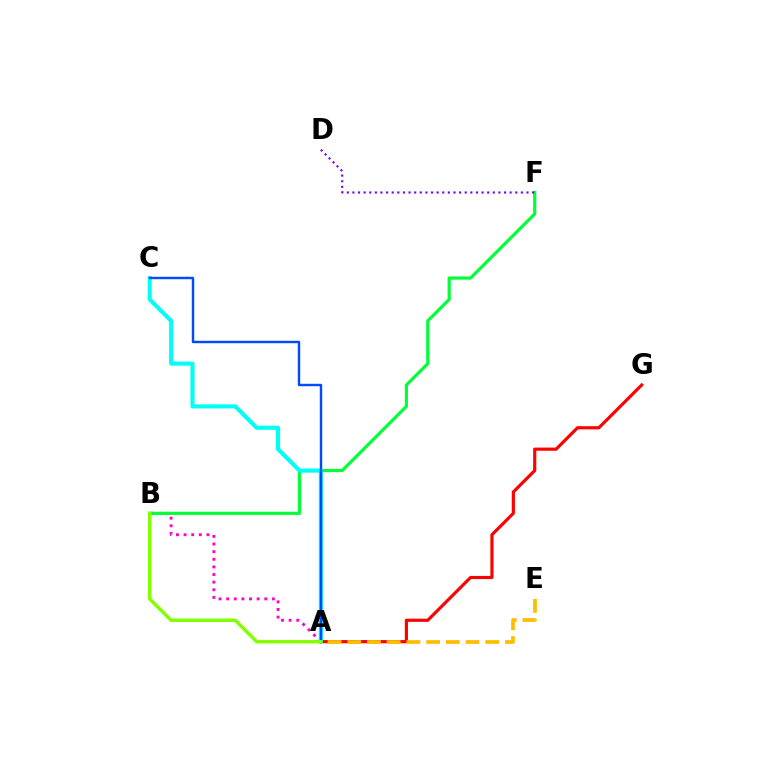{('A', 'G'): [{'color': '#ff0000', 'line_style': 'solid', 'thickness': 2.28}], ('A', 'B'): [{'color': '#ff00cf', 'line_style': 'dotted', 'thickness': 2.07}, {'color': '#84ff00', 'line_style': 'solid', 'thickness': 2.5}], ('B', 'F'): [{'color': '#00ff39', 'line_style': 'solid', 'thickness': 2.29}], ('A', 'C'): [{'color': '#00fff6', 'line_style': 'solid', 'thickness': 2.94}, {'color': '#004bff', 'line_style': 'solid', 'thickness': 1.74}], ('A', 'E'): [{'color': '#ffbd00', 'line_style': 'dashed', 'thickness': 2.68}], ('D', 'F'): [{'color': '#7200ff', 'line_style': 'dotted', 'thickness': 1.53}]}